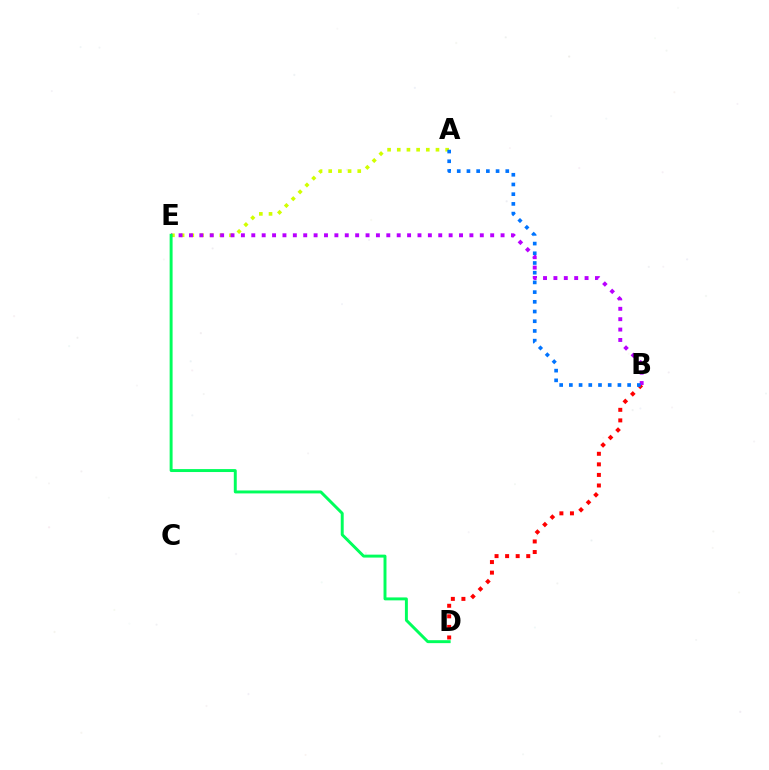{('B', 'D'): [{'color': '#ff0000', 'line_style': 'dotted', 'thickness': 2.87}], ('A', 'E'): [{'color': '#d1ff00', 'line_style': 'dotted', 'thickness': 2.63}], ('B', 'E'): [{'color': '#b900ff', 'line_style': 'dotted', 'thickness': 2.82}], ('D', 'E'): [{'color': '#00ff5c', 'line_style': 'solid', 'thickness': 2.12}], ('A', 'B'): [{'color': '#0074ff', 'line_style': 'dotted', 'thickness': 2.64}]}